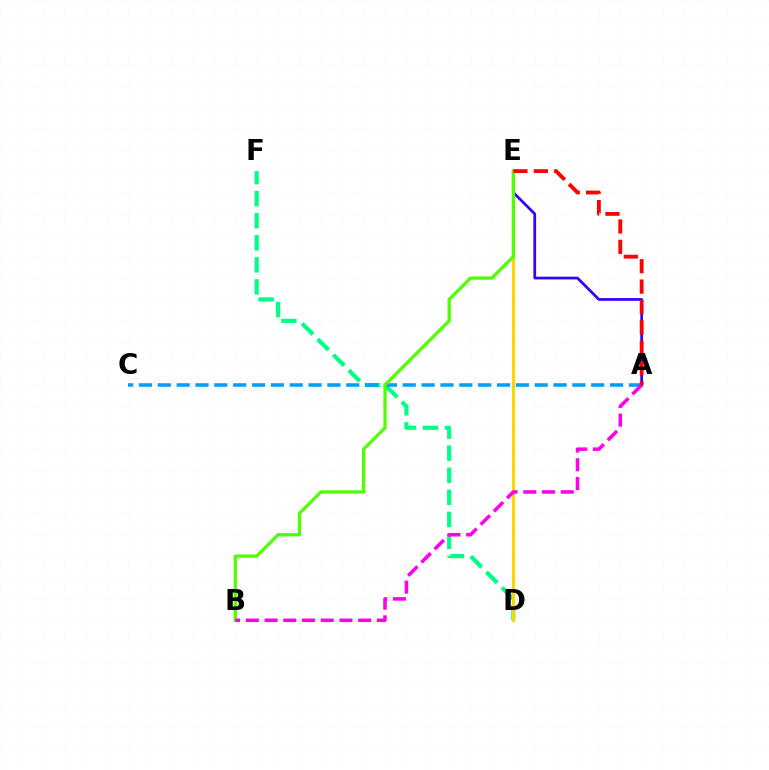{('D', 'F'): [{'color': '#00ff86', 'line_style': 'dashed', 'thickness': 3.0}], ('A', 'E'): [{'color': '#3700ff', 'line_style': 'solid', 'thickness': 1.98}, {'color': '#ff0000', 'line_style': 'dashed', 'thickness': 2.77}], ('A', 'C'): [{'color': '#009eff', 'line_style': 'dashed', 'thickness': 2.56}], ('D', 'E'): [{'color': '#ffd500', 'line_style': 'solid', 'thickness': 2.19}], ('B', 'E'): [{'color': '#4fff00', 'line_style': 'solid', 'thickness': 2.36}], ('A', 'B'): [{'color': '#ff00ed', 'line_style': 'dashed', 'thickness': 2.54}]}